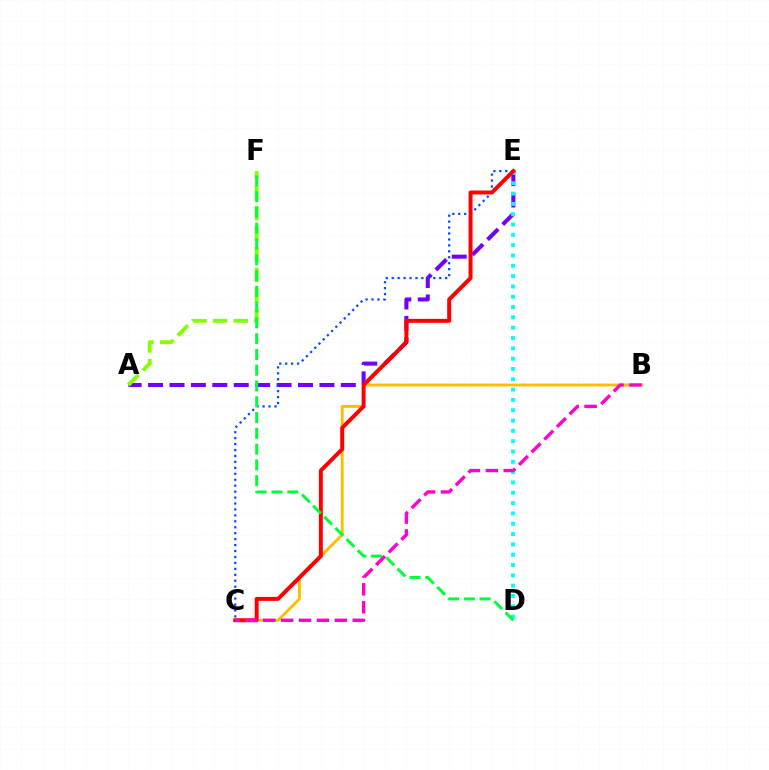{('A', 'E'): [{'color': '#7200ff', 'line_style': 'dashed', 'thickness': 2.91}], ('A', 'F'): [{'color': '#84ff00', 'line_style': 'dashed', 'thickness': 2.8}], ('D', 'E'): [{'color': '#00fff6', 'line_style': 'dotted', 'thickness': 2.8}], ('B', 'C'): [{'color': '#ffbd00', 'line_style': 'solid', 'thickness': 2.08}, {'color': '#ff00cf', 'line_style': 'dashed', 'thickness': 2.43}], ('C', 'E'): [{'color': '#004bff', 'line_style': 'dotted', 'thickness': 1.61}, {'color': '#ff0000', 'line_style': 'solid', 'thickness': 2.85}], ('D', 'F'): [{'color': '#00ff39', 'line_style': 'dashed', 'thickness': 2.14}]}